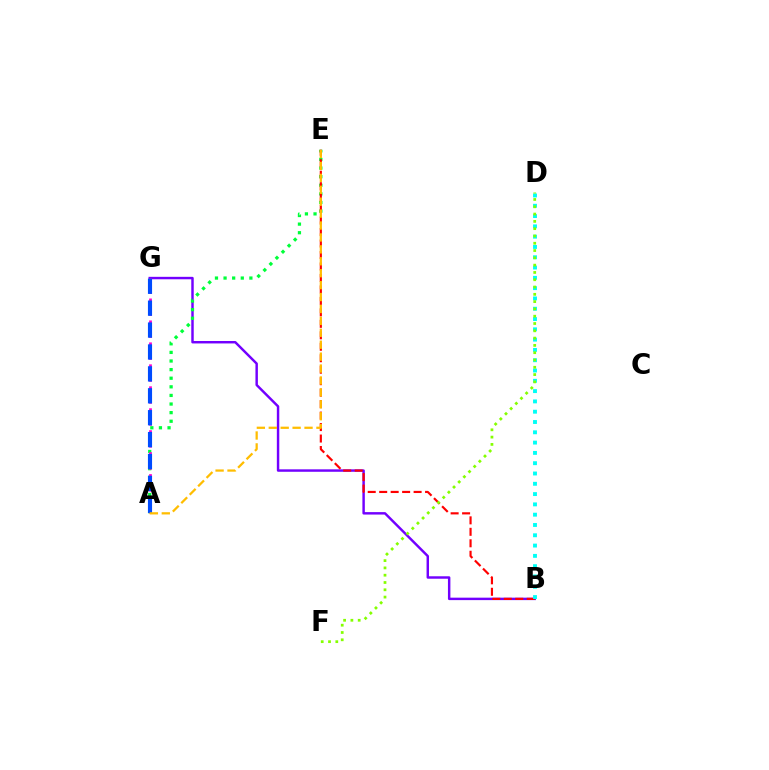{('B', 'G'): [{'color': '#7200ff', 'line_style': 'solid', 'thickness': 1.76}], ('A', 'E'): [{'color': '#00ff39', 'line_style': 'dotted', 'thickness': 2.34}, {'color': '#ffbd00', 'line_style': 'dashed', 'thickness': 1.62}], ('A', 'G'): [{'color': '#ff00cf', 'line_style': 'dotted', 'thickness': 1.99}, {'color': '#004bff', 'line_style': 'dashed', 'thickness': 2.98}], ('B', 'E'): [{'color': '#ff0000', 'line_style': 'dashed', 'thickness': 1.56}], ('B', 'D'): [{'color': '#00fff6', 'line_style': 'dotted', 'thickness': 2.8}], ('D', 'F'): [{'color': '#84ff00', 'line_style': 'dotted', 'thickness': 1.98}]}